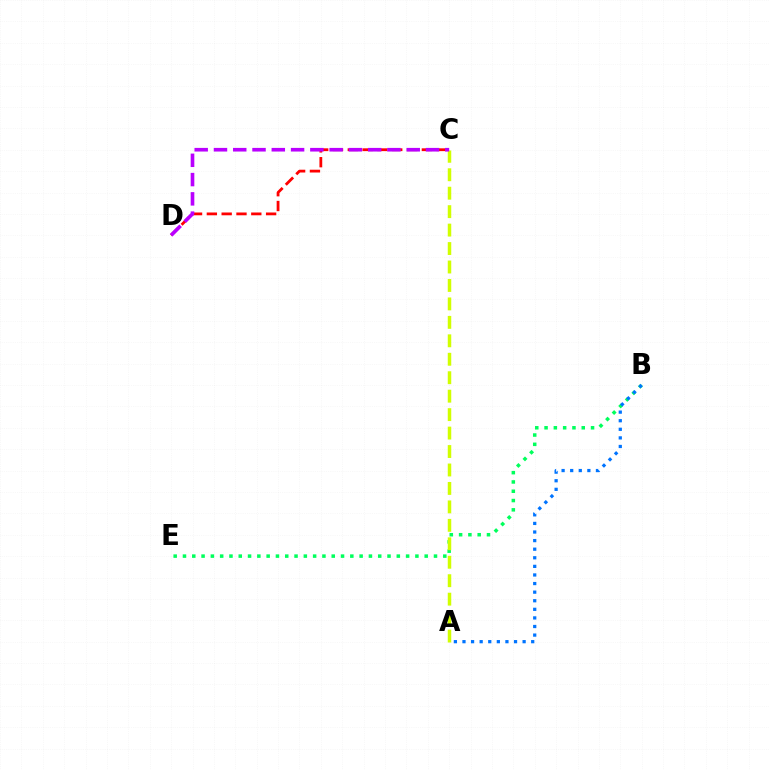{('C', 'D'): [{'color': '#ff0000', 'line_style': 'dashed', 'thickness': 2.01}, {'color': '#b900ff', 'line_style': 'dashed', 'thickness': 2.62}], ('B', 'E'): [{'color': '#00ff5c', 'line_style': 'dotted', 'thickness': 2.53}], ('A', 'C'): [{'color': '#d1ff00', 'line_style': 'dashed', 'thickness': 2.51}], ('A', 'B'): [{'color': '#0074ff', 'line_style': 'dotted', 'thickness': 2.33}]}